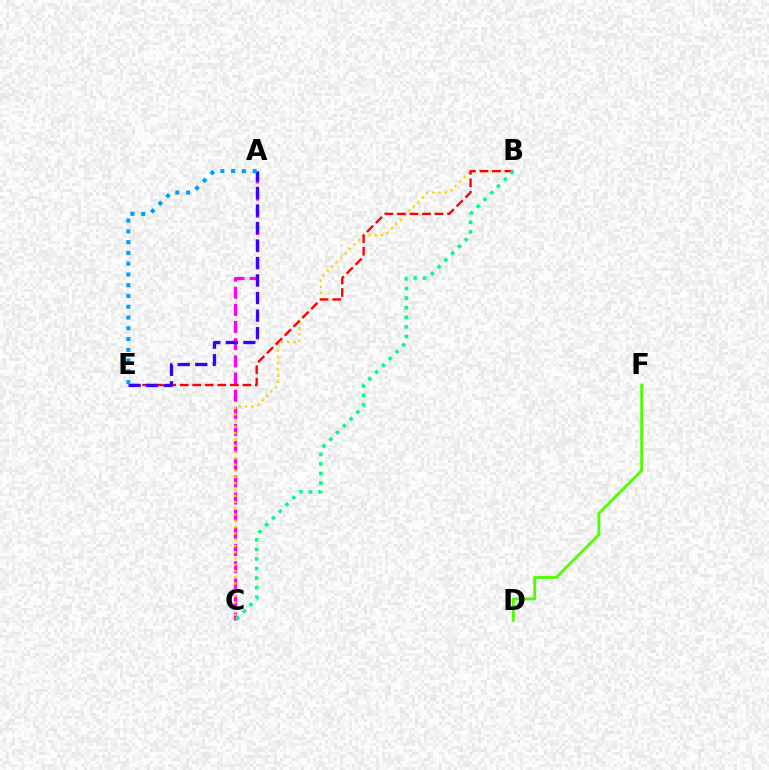{('A', 'C'): [{'color': '#ff00ed', 'line_style': 'dashed', 'thickness': 2.33}], ('B', 'C'): [{'color': '#ffd500', 'line_style': 'dotted', 'thickness': 1.7}, {'color': '#00ff86', 'line_style': 'dotted', 'thickness': 2.6}], ('B', 'E'): [{'color': '#ff0000', 'line_style': 'dashed', 'thickness': 1.7}], ('A', 'E'): [{'color': '#3700ff', 'line_style': 'dashed', 'thickness': 2.38}, {'color': '#009eff', 'line_style': 'dotted', 'thickness': 2.93}], ('D', 'F'): [{'color': '#4fff00', 'line_style': 'solid', 'thickness': 2.05}]}